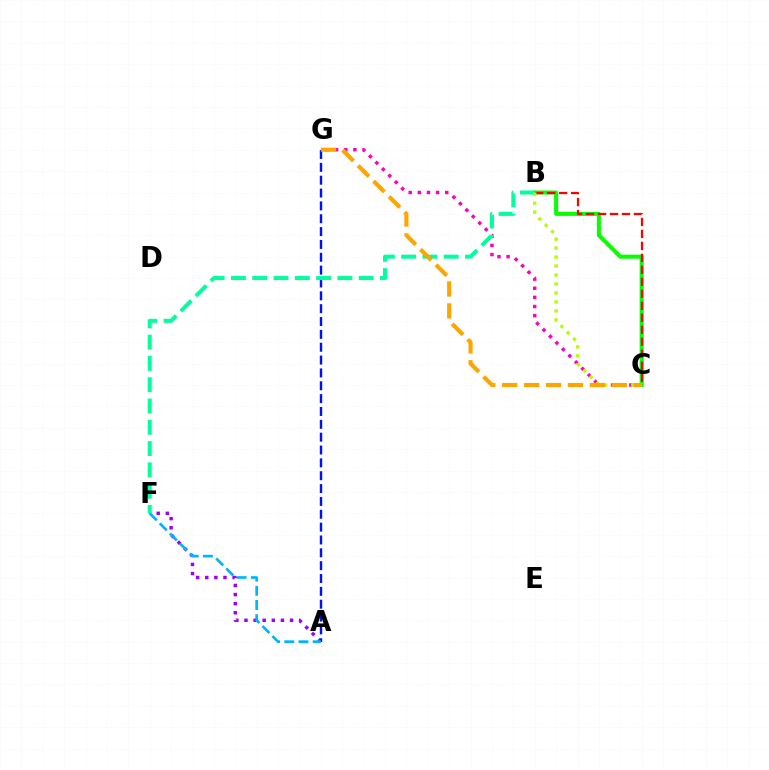{('C', 'G'): [{'color': '#ff00bd', 'line_style': 'dotted', 'thickness': 2.48}, {'color': '#ffa500', 'line_style': 'dashed', 'thickness': 2.98}], ('B', 'C'): [{'color': '#08ff00', 'line_style': 'solid', 'thickness': 2.89}, {'color': '#ff0000', 'line_style': 'dashed', 'thickness': 1.63}, {'color': '#b3ff00', 'line_style': 'dotted', 'thickness': 2.44}], ('A', 'F'): [{'color': '#9b00ff', 'line_style': 'dotted', 'thickness': 2.48}, {'color': '#00b5ff', 'line_style': 'dashed', 'thickness': 1.93}], ('A', 'G'): [{'color': '#0010ff', 'line_style': 'dashed', 'thickness': 1.75}], ('B', 'F'): [{'color': '#00ff9d', 'line_style': 'dashed', 'thickness': 2.89}]}